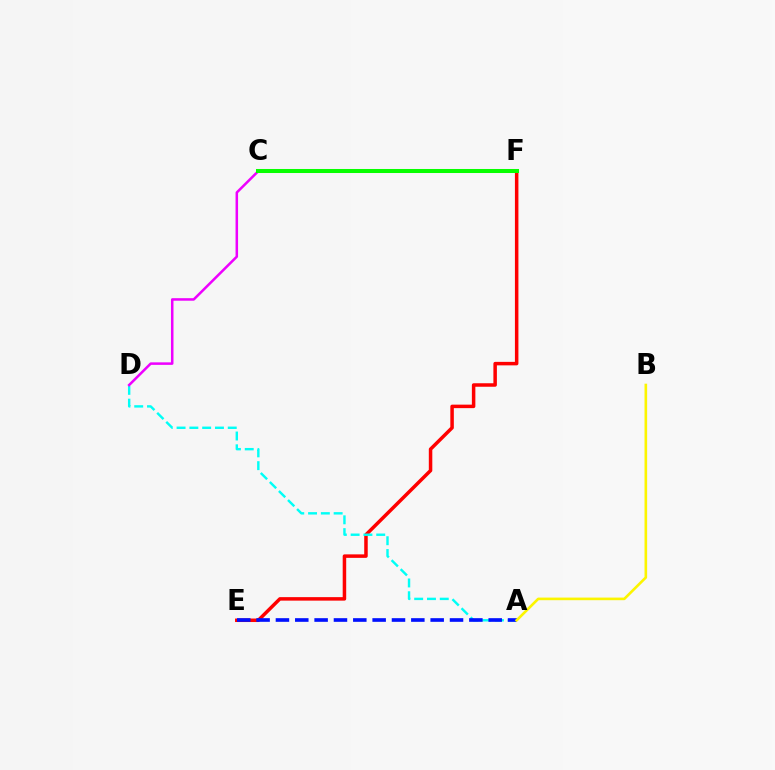{('E', 'F'): [{'color': '#ff0000', 'line_style': 'solid', 'thickness': 2.52}], ('A', 'D'): [{'color': '#00fff6', 'line_style': 'dashed', 'thickness': 1.74}], ('D', 'F'): [{'color': '#ee00ff', 'line_style': 'solid', 'thickness': 1.82}], ('A', 'E'): [{'color': '#0010ff', 'line_style': 'dashed', 'thickness': 2.63}], ('A', 'B'): [{'color': '#fcf500', 'line_style': 'solid', 'thickness': 1.89}], ('C', 'F'): [{'color': '#08ff00', 'line_style': 'solid', 'thickness': 2.9}]}